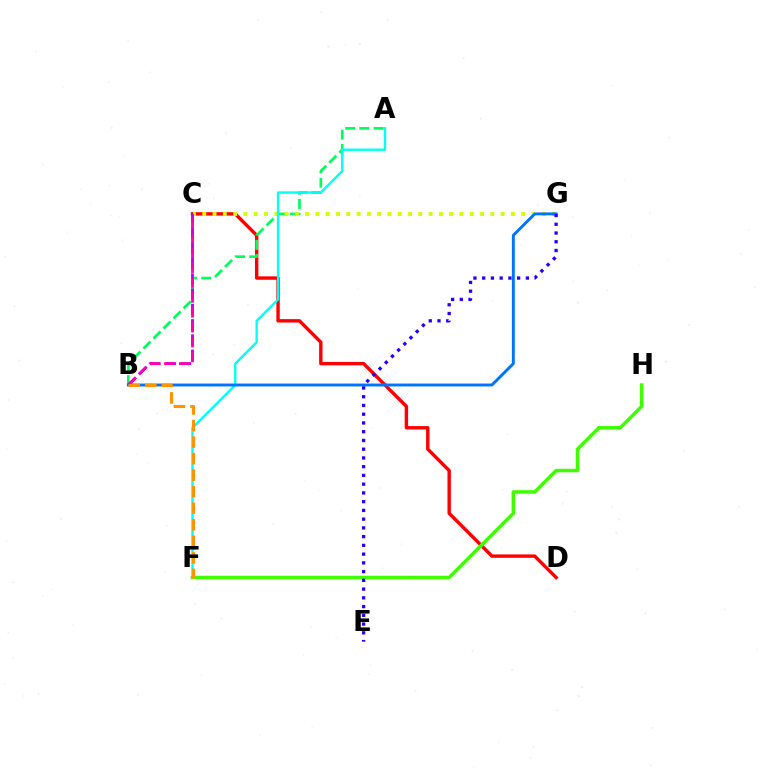{('C', 'D'): [{'color': '#ff0000', 'line_style': 'solid', 'thickness': 2.45}], ('A', 'B'): [{'color': '#00ff5c', 'line_style': 'dashed', 'thickness': 1.93}], ('C', 'G'): [{'color': '#d1ff00', 'line_style': 'dotted', 'thickness': 2.8}], ('B', 'C'): [{'color': '#b900ff', 'line_style': 'dashed', 'thickness': 2.07}, {'color': '#ff00ac', 'line_style': 'dashed', 'thickness': 2.02}], ('A', 'F'): [{'color': '#00fff6', 'line_style': 'solid', 'thickness': 1.7}], ('F', 'H'): [{'color': '#3dff00', 'line_style': 'solid', 'thickness': 2.52}], ('B', 'G'): [{'color': '#0074ff', 'line_style': 'solid', 'thickness': 2.09}], ('B', 'F'): [{'color': '#ff9400', 'line_style': 'dashed', 'thickness': 2.25}], ('E', 'G'): [{'color': '#2500ff', 'line_style': 'dotted', 'thickness': 2.38}]}